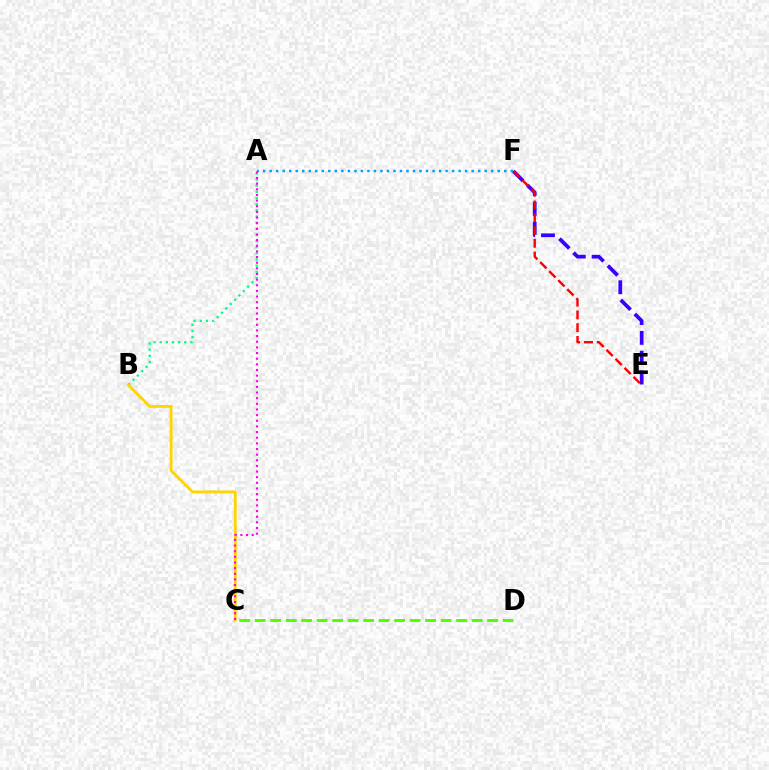{('A', 'B'): [{'color': '#00ff86', 'line_style': 'dotted', 'thickness': 1.67}], ('B', 'C'): [{'color': '#ffd500', 'line_style': 'solid', 'thickness': 2.05}], ('E', 'F'): [{'color': '#3700ff', 'line_style': 'dashed', 'thickness': 2.7}, {'color': '#ff0000', 'line_style': 'dashed', 'thickness': 1.73}], ('C', 'D'): [{'color': '#4fff00', 'line_style': 'dashed', 'thickness': 2.1}], ('A', 'F'): [{'color': '#009eff', 'line_style': 'dotted', 'thickness': 1.77}], ('A', 'C'): [{'color': '#ff00ed', 'line_style': 'dotted', 'thickness': 1.53}]}